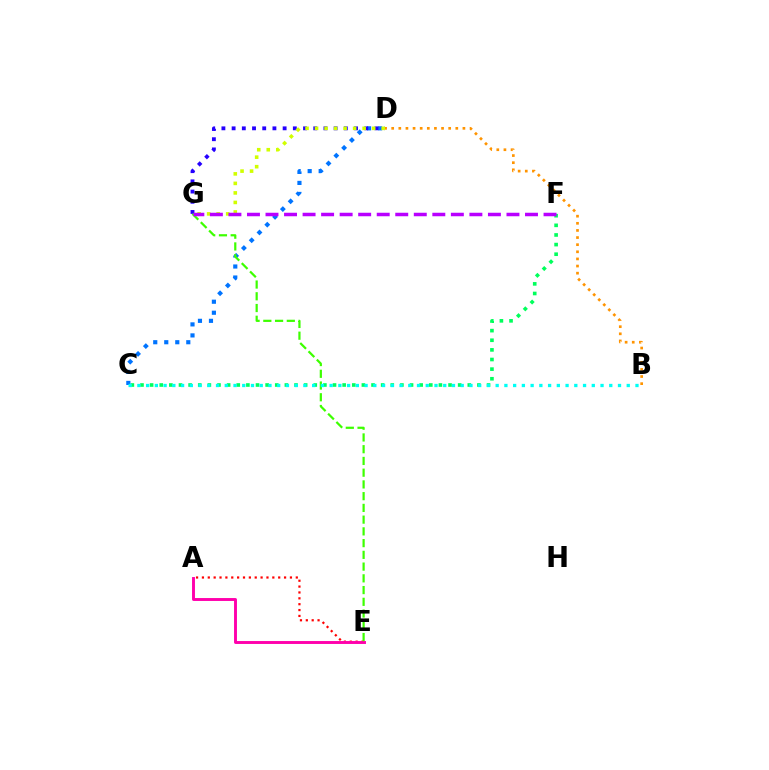{('C', 'F'): [{'color': '#00ff5c', 'line_style': 'dotted', 'thickness': 2.62}], ('C', 'D'): [{'color': '#0074ff', 'line_style': 'dotted', 'thickness': 2.99}], ('B', 'D'): [{'color': '#ff9400', 'line_style': 'dotted', 'thickness': 1.94}], ('A', 'E'): [{'color': '#ff0000', 'line_style': 'dotted', 'thickness': 1.59}, {'color': '#ff00ac', 'line_style': 'solid', 'thickness': 2.1}], ('D', 'G'): [{'color': '#2500ff', 'line_style': 'dotted', 'thickness': 2.77}, {'color': '#d1ff00', 'line_style': 'dotted', 'thickness': 2.59}], ('E', 'G'): [{'color': '#3dff00', 'line_style': 'dashed', 'thickness': 1.59}], ('B', 'C'): [{'color': '#00fff6', 'line_style': 'dotted', 'thickness': 2.37}], ('F', 'G'): [{'color': '#b900ff', 'line_style': 'dashed', 'thickness': 2.52}]}